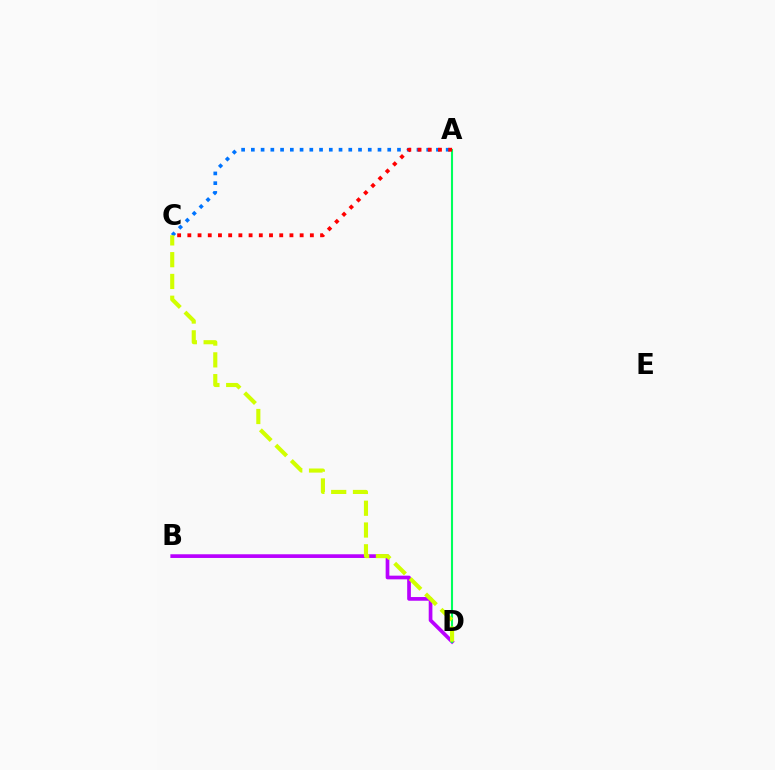{('A', 'C'): [{'color': '#0074ff', 'line_style': 'dotted', 'thickness': 2.65}, {'color': '#ff0000', 'line_style': 'dotted', 'thickness': 2.77}], ('B', 'D'): [{'color': '#b900ff', 'line_style': 'solid', 'thickness': 2.66}], ('A', 'D'): [{'color': '#00ff5c', 'line_style': 'solid', 'thickness': 1.5}], ('C', 'D'): [{'color': '#d1ff00', 'line_style': 'dashed', 'thickness': 2.96}]}